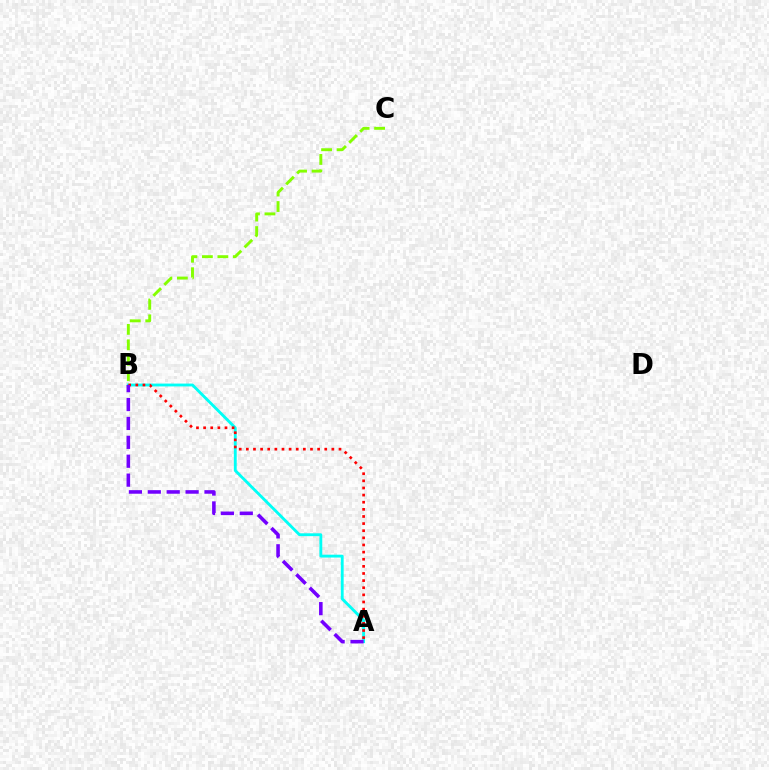{('A', 'B'): [{'color': '#00fff6', 'line_style': 'solid', 'thickness': 2.05}, {'color': '#ff0000', 'line_style': 'dotted', 'thickness': 1.94}, {'color': '#7200ff', 'line_style': 'dashed', 'thickness': 2.57}], ('B', 'C'): [{'color': '#84ff00', 'line_style': 'dashed', 'thickness': 2.1}]}